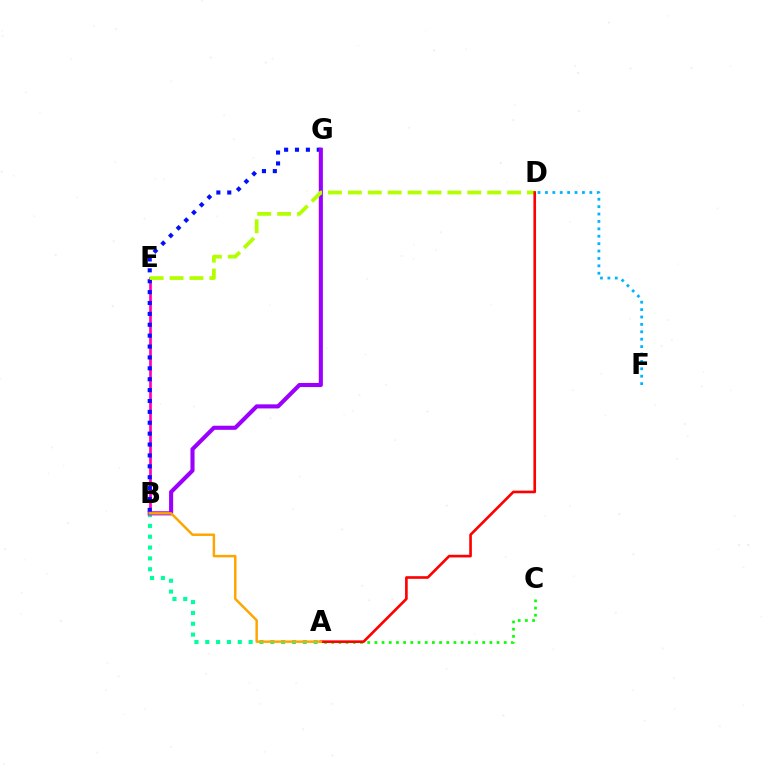{('B', 'E'): [{'color': '#ff00bd', 'line_style': 'solid', 'thickness': 1.95}], ('B', 'G'): [{'color': '#0010ff', 'line_style': 'dotted', 'thickness': 2.96}, {'color': '#9b00ff', 'line_style': 'solid', 'thickness': 2.95}], ('D', 'F'): [{'color': '#00b5ff', 'line_style': 'dotted', 'thickness': 2.01}], ('A', 'B'): [{'color': '#00ff9d', 'line_style': 'dotted', 'thickness': 2.94}, {'color': '#ffa500', 'line_style': 'solid', 'thickness': 1.78}], ('A', 'C'): [{'color': '#08ff00', 'line_style': 'dotted', 'thickness': 1.95}], ('D', 'E'): [{'color': '#b3ff00', 'line_style': 'dashed', 'thickness': 2.7}], ('A', 'D'): [{'color': '#ff0000', 'line_style': 'solid', 'thickness': 1.9}]}